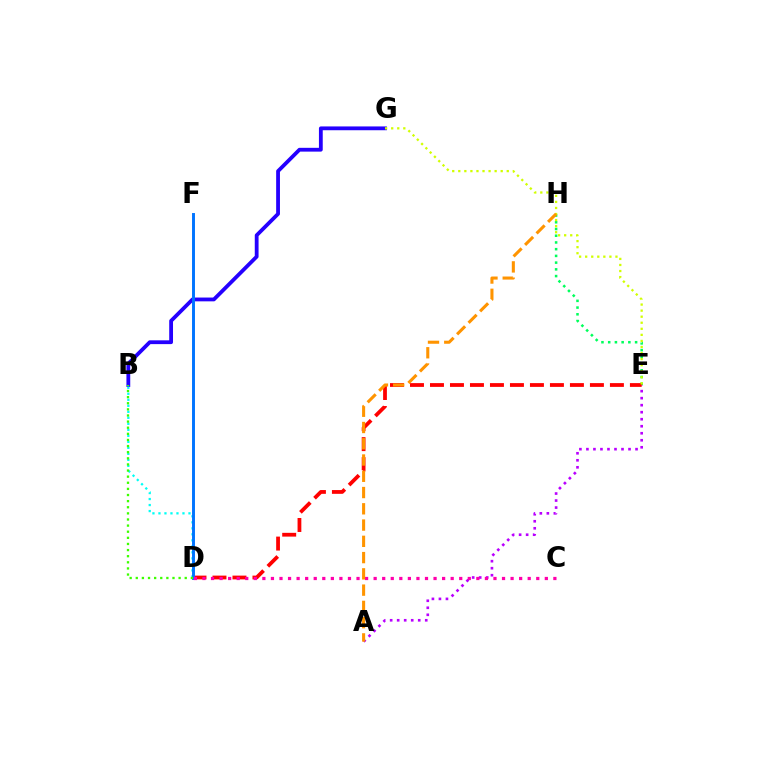{('E', 'H'): [{'color': '#00ff5c', 'line_style': 'dotted', 'thickness': 1.83}], ('B', 'G'): [{'color': '#2500ff', 'line_style': 'solid', 'thickness': 2.74}], ('A', 'E'): [{'color': '#b900ff', 'line_style': 'dotted', 'thickness': 1.91}], ('D', 'E'): [{'color': '#ff0000', 'line_style': 'dashed', 'thickness': 2.72}], ('B', 'D'): [{'color': '#00fff6', 'line_style': 'dotted', 'thickness': 1.63}, {'color': '#3dff00', 'line_style': 'dotted', 'thickness': 1.66}], ('D', 'F'): [{'color': '#0074ff', 'line_style': 'solid', 'thickness': 2.11}], ('C', 'D'): [{'color': '#ff00ac', 'line_style': 'dotted', 'thickness': 2.33}], ('E', 'G'): [{'color': '#d1ff00', 'line_style': 'dotted', 'thickness': 1.65}], ('A', 'H'): [{'color': '#ff9400', 'line_style': 'dashed', 'thickness': 2.21}]}